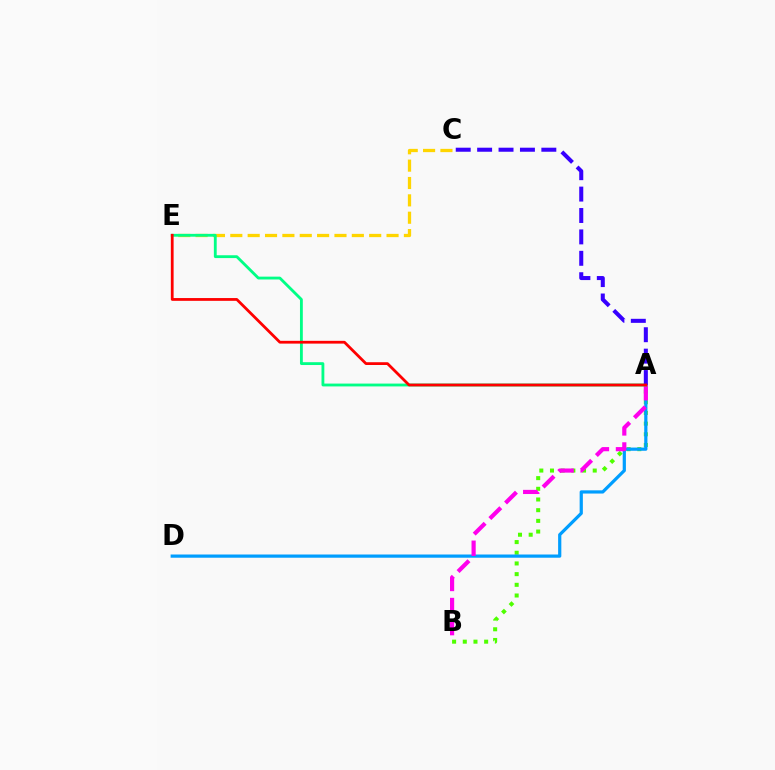{('A', 'B'): [{'color': '#4fff00', 'line_style': 'dotted', 'thickness': 2.9}, {'color': '#ff00ed', 'line_style': 'dashed', 'thickness': 3.0}], ('A', 'D'): [{'color': '#009eff', 'line_style': 'solid', 'thickness': 2.31}], ('C', 'E'): [{'color': '#ffd500', 'line_style': 'dashed', 'thickness': 2.36}], ('A', 'E'): [{'color': '#00ff86', 'line_style': 'solid', 'thickness': 2.04}, {'color': '#ff0000', 'line_style': 'solid', 'thickness': 2.0}], ('A', 'C'): [{'color': '#3700ff', 'line_style': 'dashed', 'thickness': 2.91}]}